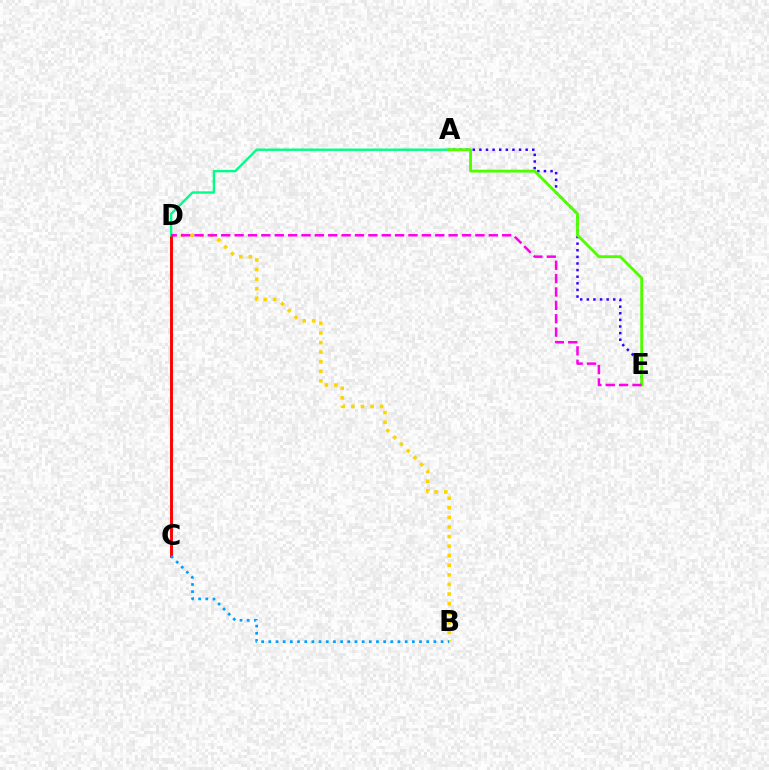{('B', 'D'): [{'color': '#ffd500', 'line_style': 'dotted', 'thickness': 2.61}], ('C', 'D'): [{'color': '#ff0000', 'line_style': 'solid', 'thickness': 2.11}], ('A', 'E'): [{'color': '#3700ff', 'line_style': 'dotted', 'thickness': 1.8}, {'color': '#4fff00', 'line_style': 'solid', 'thickness': 2.06}], ('B', 'C'): [{'color': '#009eff', 'line_style': 'dotted', 'thickness': 1.95}], ('A', 'D'): [{'color': '#00ff86', 'line_style': 'solid', 'thickness': 1.72}], ('D', 'E'): [{'color': '#ff00ed', 'line_style': 'dashed', 'thickness': 1.82}]}